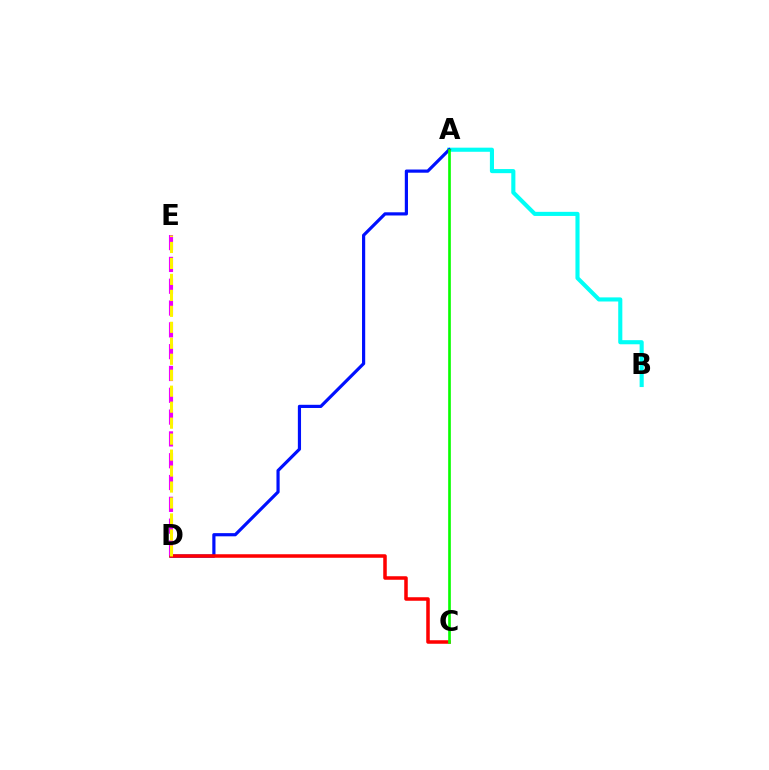{('A', 'B'): [{'color': '#00fff6', 'line_style': 'solid', 'thickness': 2.96}], ('A', 'D'): [{'color': '#0010ff', 'line_style': 'solid', 'thickness': 2.29}], ('C', 'D'): [{'color': '#ff0000', 'line_style': 'solid', 'thickness': 2.54}], ('A', 'C'): [{'color': '#08ff00', 'line_style': 'solid', 'thickness': 1.92}], ('D', 'E'): [{'color': '#ee00ff', 'line_style': 'dashed', 'thickness': 2.96}, {'color': '#fcf500', 'line_style': 'dashed', 'thickness': 2.17}]}